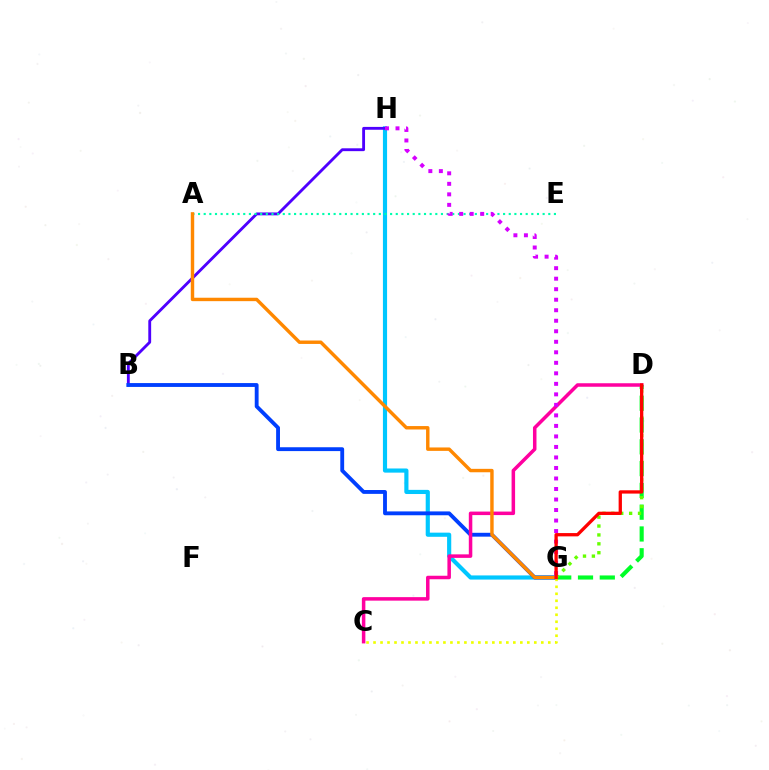{('G', 'H'): [{'color': '#00c7ff', 'line_style': 'solid', 'thickness': 2.99}, {'color': '#d600ff', 'line_style': 'dotted', 'thickness': 2.86}], ('B', 'H'): [{'color': '#4f00ff', 'line_style': 'solid', 'thickness': 2.05}], ('A', 'E'): [{'color': '#00ffaf', 'line_style': 'dotted', 'thickness': 1.53}], ('D', 'G'): [{'color': '#00ff27', 'line_style': 'dashed', 'thickness': 2.96}, {'color': '#66ff00', 'line_style': 'dotted', 'thickness': 2.42}, {'color': '#ff0000', 'line_style': 'solid', 'thickness': 2.37}], ('B', 'G'): [{'color': '#003fff', 'line_style': 'solid', 'thickness': 2.77}], ('C', 'G'): [{'color': '#eeff00', 'line_style': 'dotted', 'thickness': 1.9}], ('C', 'D'): [{'color': '#ff00a0', 'line_style': 'solid', 'thickness': 2.53}], ('A', 'G'): [{'color': '#ff8800', 'line_style': 'solid', 'thickness': 2.46}]}